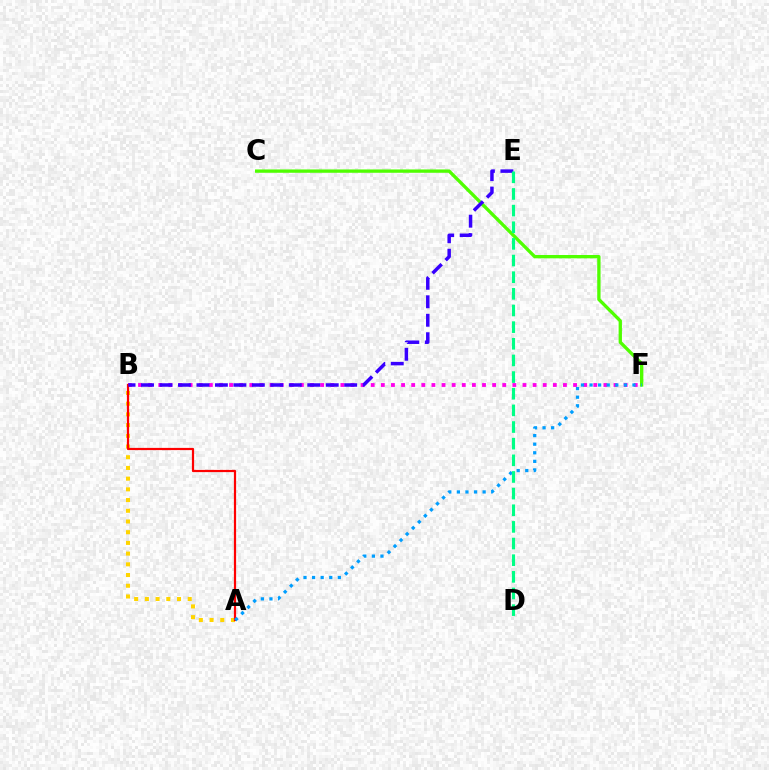{('A', 'B'): [{'color': '#ffd500', 'line_style': 'dotted', 'thickness': 2.91}, {'color': '#ff0000', 'line_style': 'solid', 'thickness': 1.59}], ('B', 'F'): [{'color': '#ff00ed', 'line_style': 'dotted', 'thickness': 2.75}], ('C', 'F'): [{'color': '#4fff00', 'line_style': 'solid', 'thickness': 2.39}], ('A', 'F'): [{'color': '#009eff', 'line_style': 'dotted', 'thickness': 2.33}], ('B', 'E'): [{'color': '#3700ff', 'line_style': 'dashed', 'thickness': 2.51}], ('D', 'E'): [{'color': '#00ff86', 'line_style': 'dashed', 'thickness': 2.26}]}